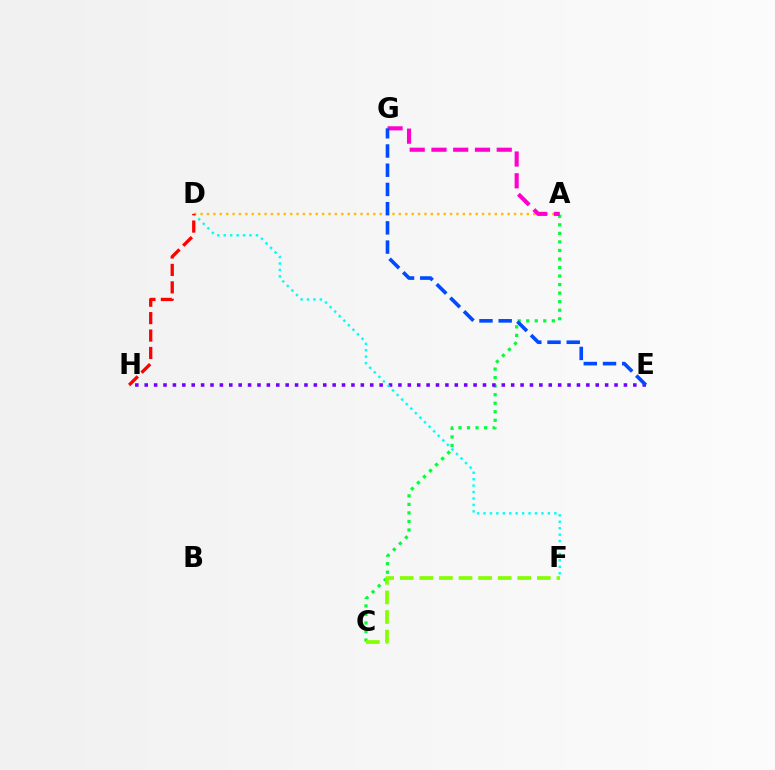{('A', 'D'): [{'color': '#ffbd00', 'line_style': 'dotted', 'thickness': 1.74}], ('A', 'C'): [{'color': '#00ff39', 'line_style': 'dotted', 'thickness': 2.32}], ('C', 'F'): [{'color': '#84ff00', 'line_style': 'dashed', 'thickness': 2.66}], ('E', 'H'): [{'color': '#7200ff', 'line_style': 'dotted', 'thickness': 2.55}], ('D', 'F'): [{'color': '#00fff6', 'line_style': 'dotted', 'thickness': 1.75}], ('A', 'G'): [{'color': '#ff00cf', 'line_style': 'dashed', 'thickness': 2.96}], ('D', 'H'): [{'color': '#ff0000', 'line_style': 'dashed', 'thickness': 2.37}], ('E', 'G'): [{'color': '#004bff', 'line_style': 'dashed', 'thickness': 2.61}]}